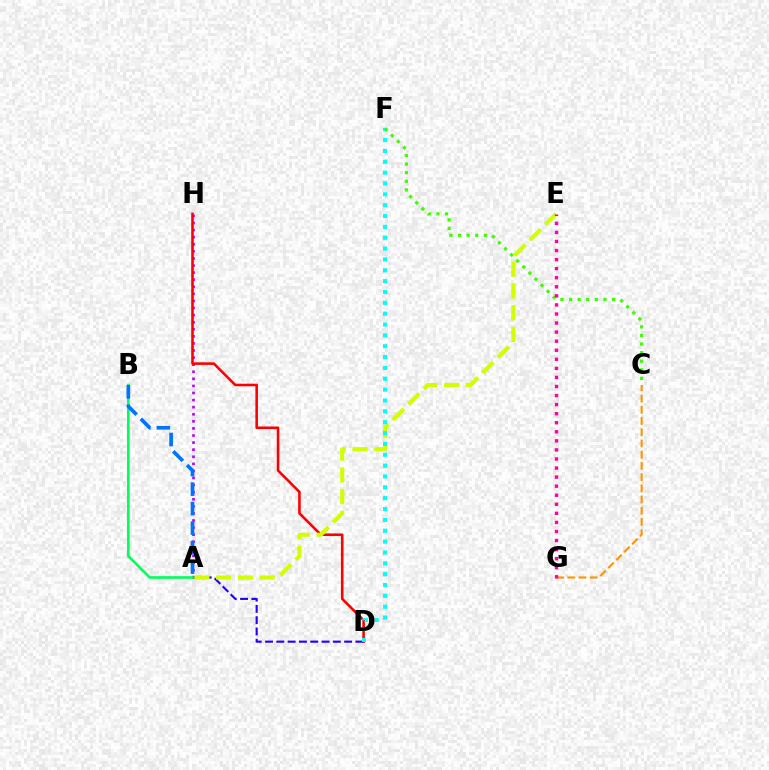{('A', 'H'): [{'color': '#b900ff', 'line_style': 'dotted', 'thickness': 1.92}], ('D', 'H'): [{'color': '#ff0000', 'line_style': 'solid', 'thickness': 1.86}], ('A', 'D'): [{'color': '#2500ff', 'line_style': 'dashed', 'thickness': 1.53}], ('A', 'E'): [{'color': '#d1ff00', 'line_style': 'dashed', 'thickness': 2.96}], ('A', 'B'): [{'color': '#00ff5c', 'line_style': 'solid', 'thickness': 1.89}, {'color': '#0074ff', 'line_style': 'dashed', 'thickness': 2.65}], ('D', 'F'): [{'color': '#00fff6', 'line_style': 'dotted', 'thickness': 2.95}], ('C', 'G'): [{'color': '#ff9400', 'line_style': 'dashed', 'thickness': 1.52}], ('C', 'F'): [{'color': '#3dff00', 'line_style': 'dotted', 'thickness': 2.34}], ('E', 'G'): [{'color': '#ff00ac', 'line_style': 'dotted', 'thickness': 2.46}]}